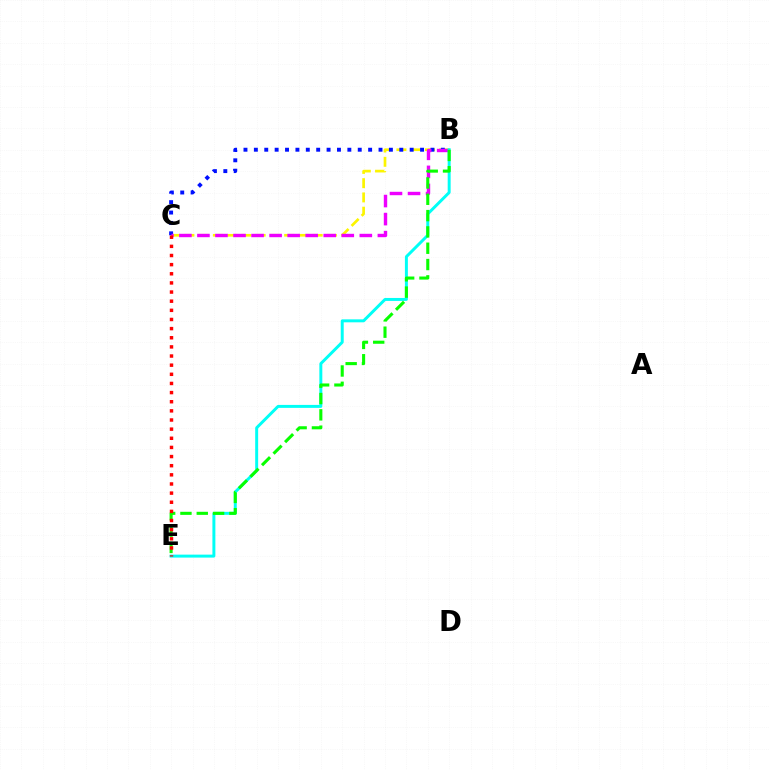{('B', 'C'): [{'color': '#fcf500', 'line_style': 'dashed', 'thickness': 1.94}, {'color': '#0010ff', 'line_style': 'dotted', 'thickness': 2.82}, {'color': '#ee00ff', 'line_style': 'dashed', 'thickness': 2.45}], ('B', 'E'): [{'color': '#00fff6', 'line_style': 'solid', 'thickness': 2.14}, {'color': '#08ff00', 'line_style': 'dashed', 'thickness': 2.22}], ('C', 'E'): [{'color': '#ff0000', 'line_style': 'dotted', 'thickness': 2.48}]}